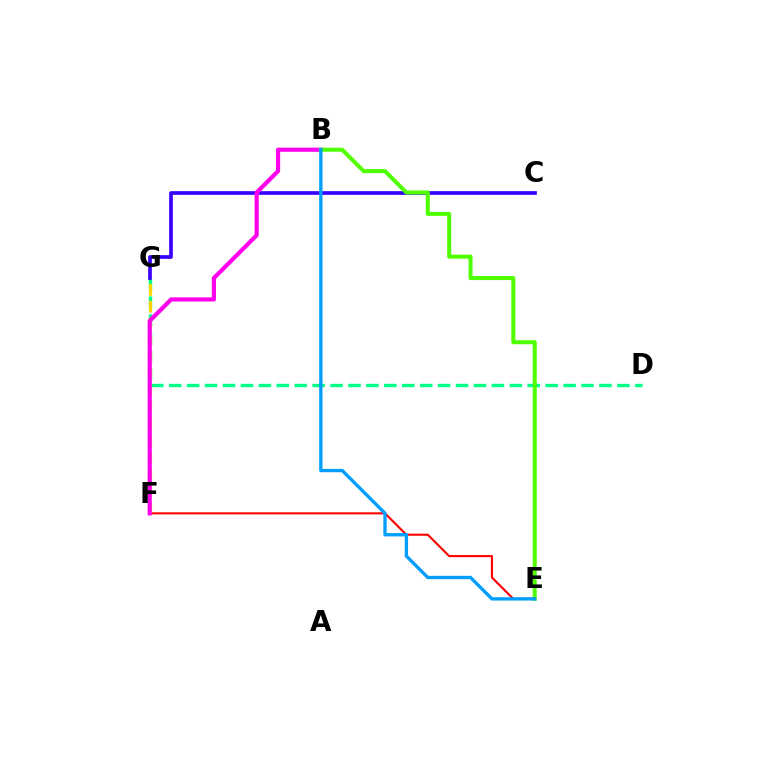{('E', 'F'): [{'color': '#ff0000', 'line_style': 'solid', 'thickness': 1.51}], ('D', 'G'): [{'color': '#00ff86', 'line_style': 'dashed', 'thickness': 2.44}], ('F', 'G'): [{'color': '#ffd500', 'line_style': 'dashed', 'thickness': 2.27}], ('C', 'G'): [{'color': '#3700ff', 'line_style': 'solid', 'thickness': 2.65}], ('B', 'F'): [{'color': '#ff00ed', 'line_style': 'solid', 'thickness': 3.0}], ('B', 'E'): [{'color': '#4fff00', 'line_style': 'solid', 'thickness': 2.89}, {'color': '#009eff', 'line_style': 'solid', 'thickness': 2.39}]}